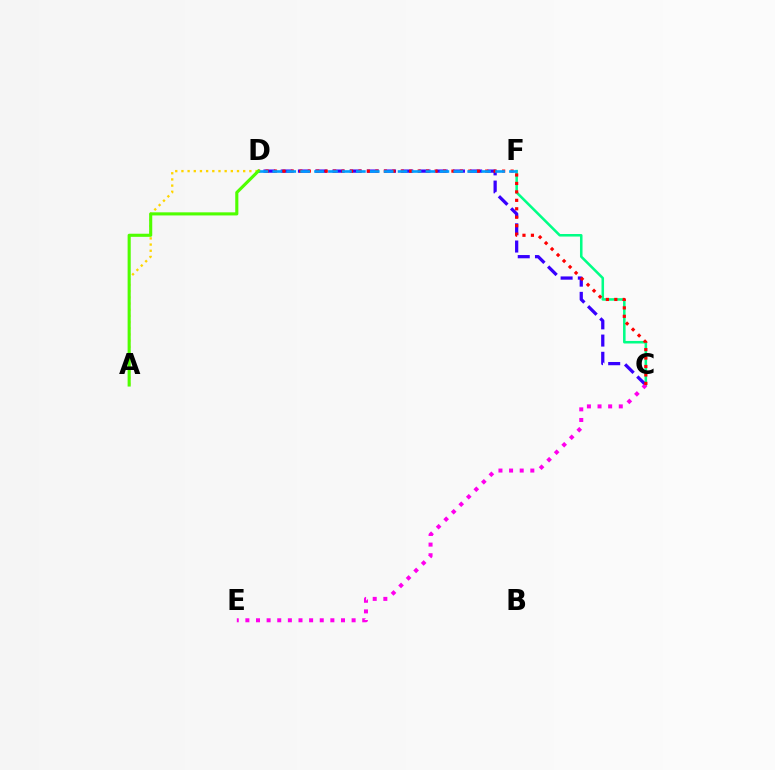{('C', 'F'): [{'color': '#00ff86', 'line_style': 'solid', 'thickness': 1.83}], ('C', 'D'): [{'color': '#3700ff', 'line_style': 'dashed', 'thickness': 2.34}, {'color': '#ff0000', 'line_style': 'dotted', 'thickness': 2.3}], ('C', 'E'): [{'color': '#ff00ed', 'line_style': 'dotted', 'thickness': 2.89}], ('A', 'D'): [{'color': '#ffd500', 'line_style': 'dotted', 'thickness': 1.68}, {'color': '#4fff00', 'line_style': 'solid', 'thickness': 2.24}], ('D', 'F'): [{'color': '#009eff', 'line_style': 'dashed', 'thickness': 1.89}]}